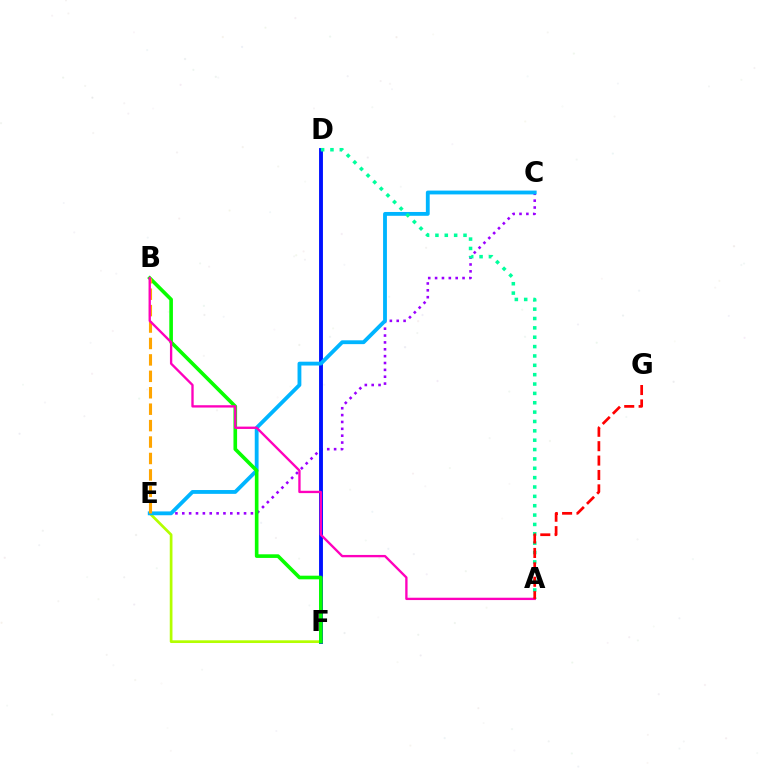{('C', 'E'): [{'color': '#9b00ff', 'line_style': 'dotted', 'thickness': 1.86}, {'color': '#00b5ff', 'line_style': 'solid', 'thickness': 2.75}], ('D', 'F'): [{'color': '#0010ff', 'line_style': 'solid', 'thickness': 2.79}], ('E', 'F'): [{'color': '#b3ff00', 'line_style': 'solid', 'thickness': 1.95}], ('A', 'D'): [{'color': '#00ff9d', 'line_style': 'dotted', 'thickness': 2.54}], ('B', 'F'): [{'color': '#08ff00', 'line_style': 'solid', 'thickness': 2.61}], ('B', 'E'): [{'color': '#ffa500', 'line_style': 'dashed', 'thickness': 2.23}], ('A', 'B'): [{'color': '#ff00bd', 'line_style': 'solid', 'thickness': 1.69}], ('A', 'G'): [{'color': '#ff0000', 'line_style': 'dashed', 'thickness': 1.96}]}